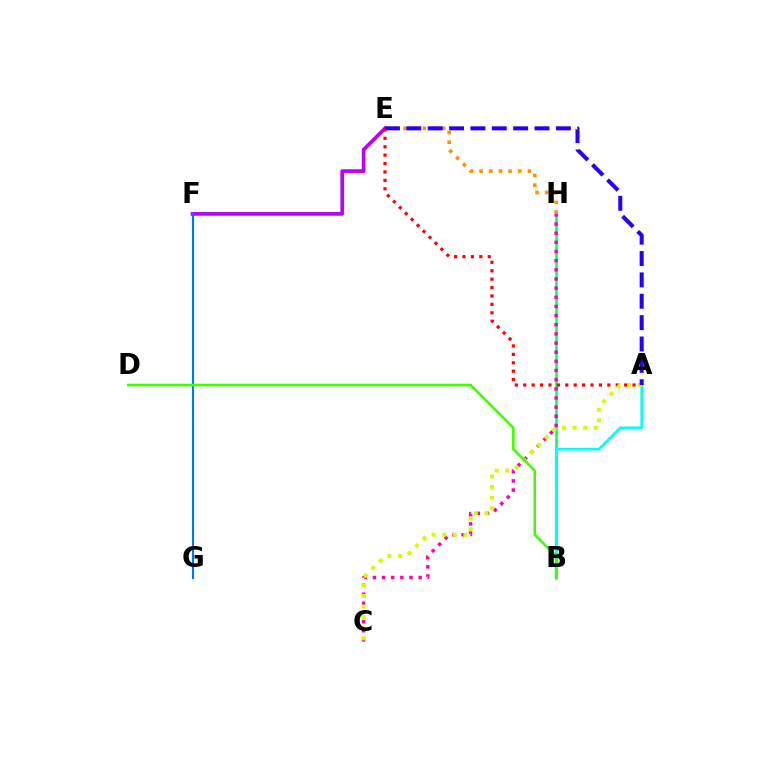{('E', 'F'): [{'color': '#b900ff', 'line_style': 'solid', 'thickness': 2.66}], ('B', 'H'): [{'color': '#00ff5c', 'line_style': 'solid', 'thickness': 1.83}], ('A', 'E'): [{'color': '#ff0000', 'line_style': 'dotted', 'thickness': 2.28}, {'color': '#2500ff', 'line_style': 'dashed', 'thickness': 2.9}], ('C', 'H'): [{'color': '#ff00ac', 'line_style': 'dotted', 'thickness': 2.49}], ('F', 'G'): [{'color': '#0074ff', 'line_style': 'solid', 'thickness': 1.52}], ('E', 'H'): [{'color': '#ff9400', 'line_style': 'dotted', 'thickness': 2.63}], ('A', 'B'): [{'color': '#00fff6', 'line_style': 'solid', 'thickness': 1.84}], ('A', 'C'): [{'color': '#d1ff00', 'line_style': 'dotted', 'thickness': 2.88}], ('B', 'D'): [{'color': '#3dff00', 'line_style': 'solid', 'thickness': 1.87}]}